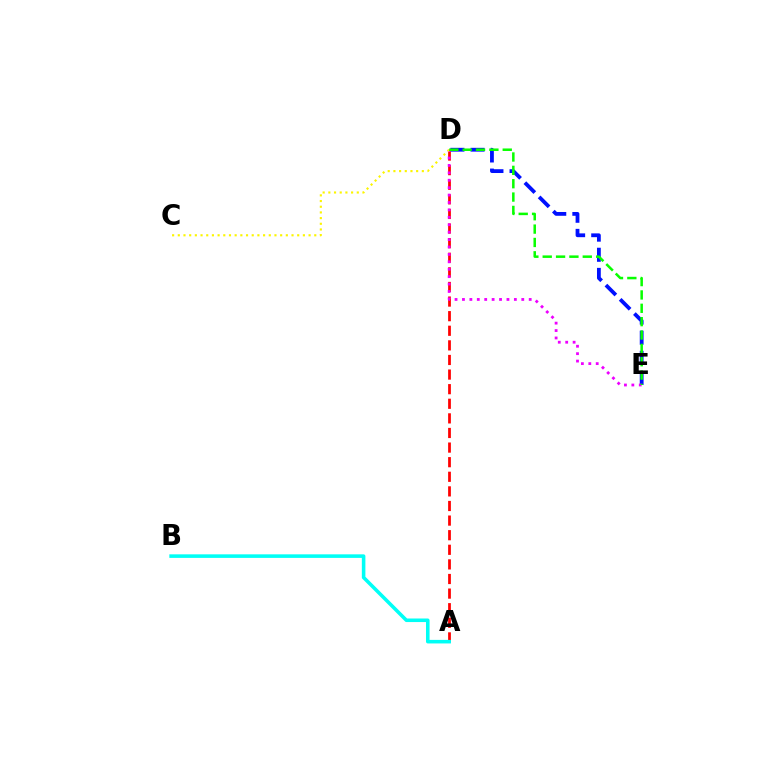{('A', 'D'): [{'color': '#ff0000', 'line_style': 'dashed', 'thickness': 1.98}], ('A', 'B'): [{'color': '#00fff6', 'line_style': 'solid', 'thickness': 2.56}], ('D', 'E'): [{'color': '#0010ff', 'line_style': 'dashed', 'thickness': 2.73}, {'color': '#ee00ff', 'line_style': 'dotted', 'thickness': 2.01}, {'color': '#08ff00', 'line_style': 'dashed', 'thickness': 1.81}], ('C', 'D'): [{'color': '#fcf500', 'line_style': 'dotted', 'thickness': 1.54}]}